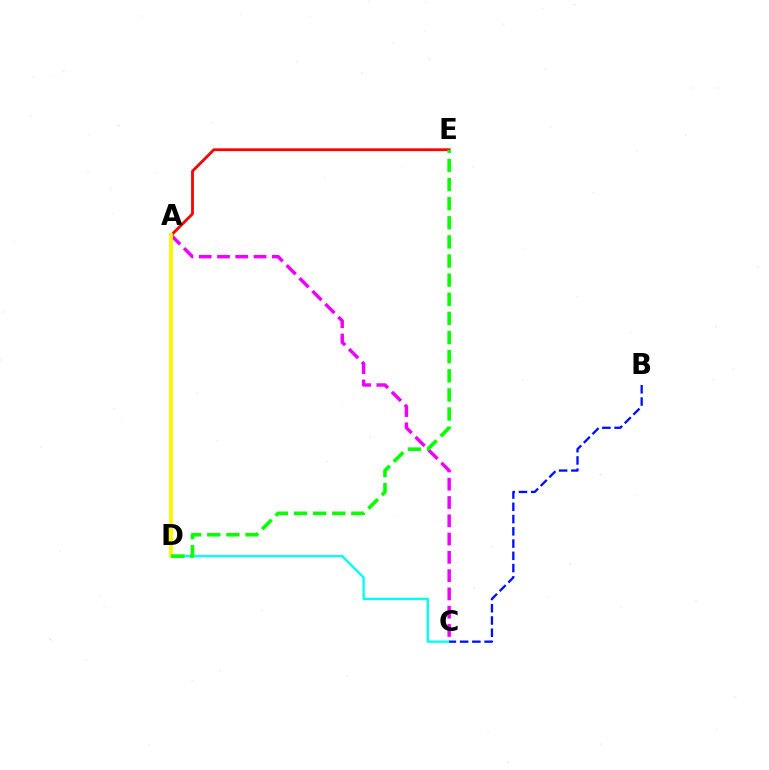{('C', 'D'): [{'color': '#00fff6', 'line_style': 'solid', 'thickness': 1.69}], ('B', 'C'): [{'color': '#0010ff', 'line_style': 'dashed', 'thickness': 1.66}], ('A', 'C'): [{'color': '#ee00ff', 'line_style': 'dashed', 'thickness': 2.48}], ('A', 'E'): [{'color': '#ff0000', 'line_style': 'solid', 'thickness': 2.01}], ('A', 'D'): [{'color': '#fcf500', 'line_style': 'solid', 'thickness': 2.73}], ('D', 'E'): [{'color': '#08ff00', 'line_style': 'dashed', 'thickness': 2.6}]}